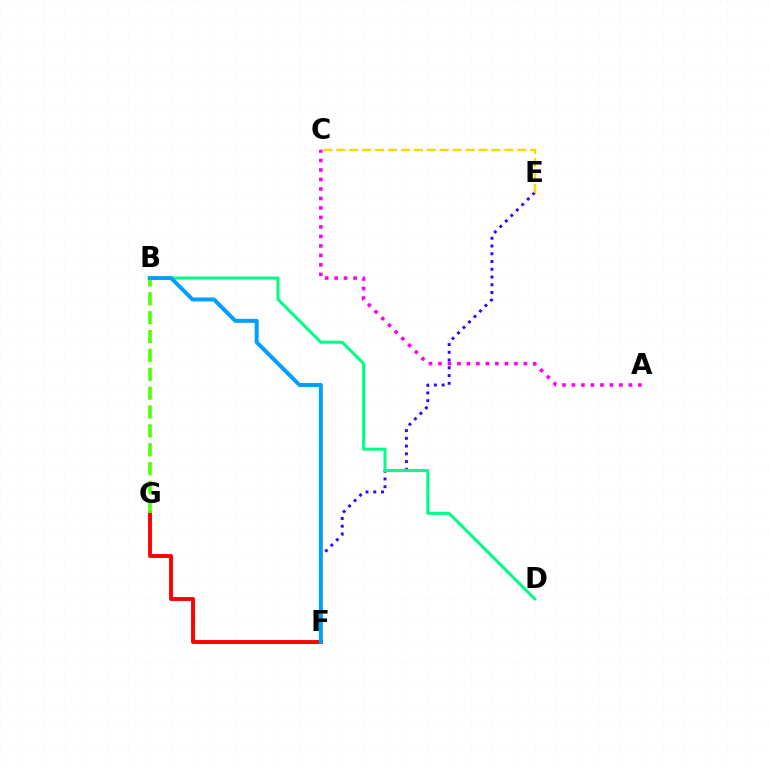{('E', 'F'): [{'color': '#3700ff', 'line_style': 'dotted', 'thickness': 2.11}], ('A', 'C'): [{'color': '#ff00ed', 'line_style': 'dotted', 'thickness': 2.58}], ('B', 'D'): [{'color': '#00ff86', 'line_style': 'solid', 'thickness': 2.19}], ('F', 'G'): [{'color': '#ff0000', 'line_style': 'solid', 'thickness': 2.8}], ('C', 'E'): [{'color': '#ffd500', 'line_style': 'dashed', 'thickness': 1.76}], ('B', 'G'): [{'color': '#4fff00', 'line_style': 'dashed', 'thickness': 2.56}], ('B', 'F'): [{'color': '#009eff', 'line_style': 'solid', 'thickness': 2.85}]}